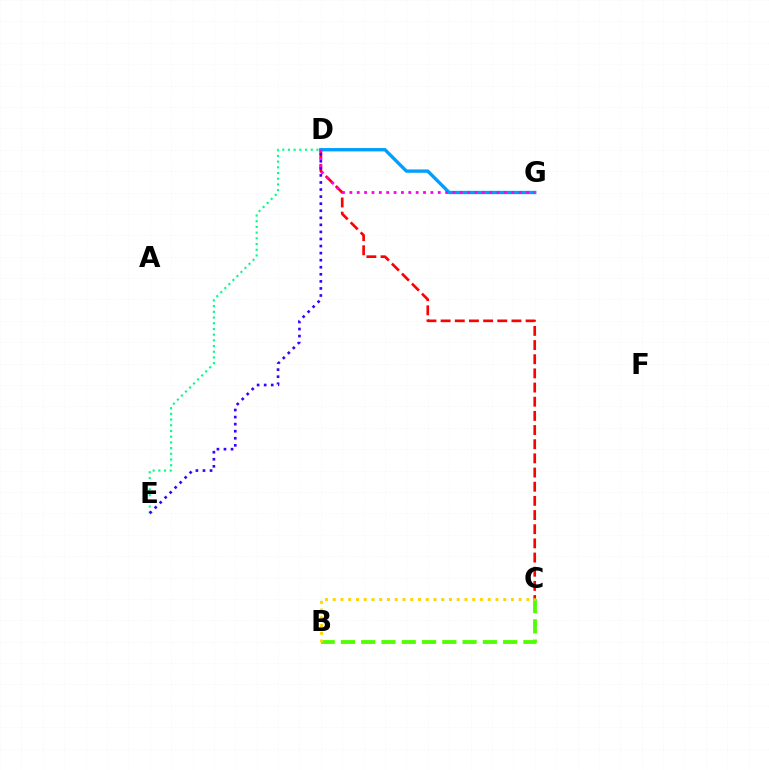{('C', 'D'): [{'color': '#ff0000', 'line_style': 'dashed', 'thickness': 1.92}], ('D', 'E'): [{'color': '#00ff86', 'line_style': 'dotted', 'thickness': 1.55}, {'color': '#3700ff', 'line_style': 'dotted', 'thickness': 1.92}], ('D', 'G'): [{'color': '#009eff', 'line_style': 'solid', 'thickness': 2.41}, {'color': '#ff00ed', 'line_style': 'dotted', 'thickness': 2.0}], ('B', 'C'): [{'color': '#4fff00', 'line_style': 'dashed', 'thickness': 2.75}, {'color': '#ffd500', 'line_style': 'dotted', 'thickness': 2.11}]}